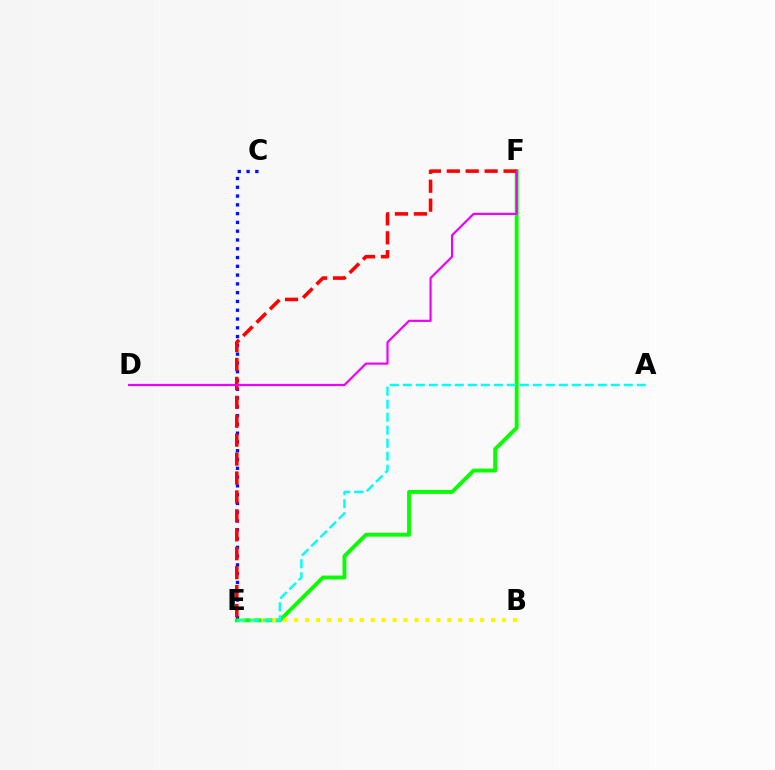{('C', 'E'): [{'color': '#0010ff', 'line_style': 'dotted', 'thickness': 2.39}], ('E', 'F'): [{'color': '#08ff00', 'line_style': 'solid', 'thickness': 2.79}, {'color': '#ff0000', 'line_style': 'dashed', 'thickness': 2.57}], ('B', 'E'): [{'color': '#fcf500', 'line_style': 'dotted', 'thickness': 2.97}], ('A', 'E'): [{'color': '#00fff6', 'line_style': 'dashed', 'thickness': 1.77}], ('D', 'F'): [{'color': '#ee00ff', 'line_style': 'solid', 'thickness': 1.57}]}